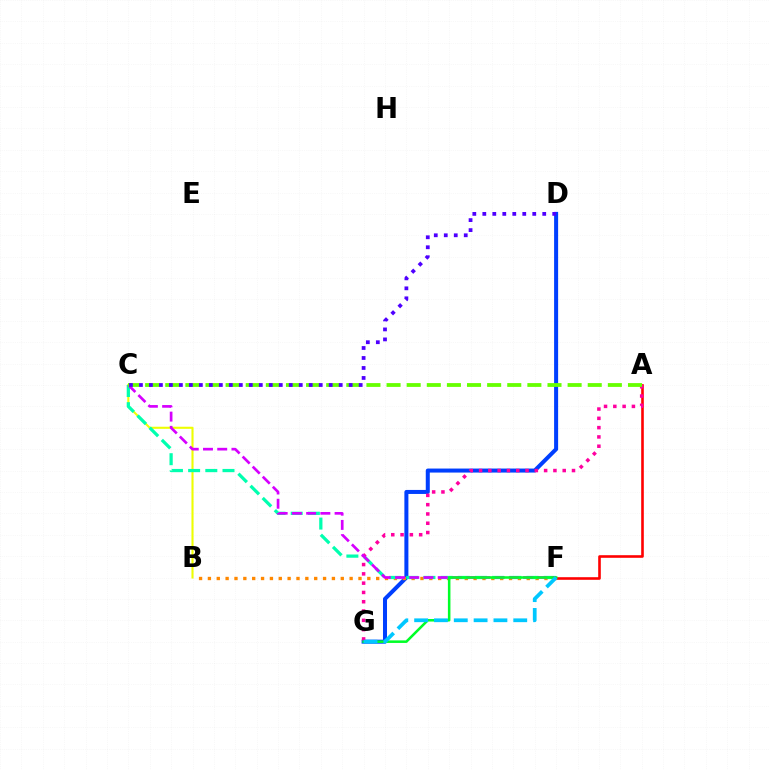{('B', 'C'): [{'color': '#eeff00', 'line_style': 'solid', 'thickness': 1.5}], ('A', 'F'): [{'color': '#ff0000', 'line_style': 'solid', 'thickness': 1.88}], ('D', 'G'): [{'color': '#003fff', 'line_style': 'solid', 'thickness': 2.89}], ('B', 'F'): [{'color': '#ff8800', 'line_style': 'dotted', 'thickness': 2.41}], ('C', 'F'): [{'color': '#00ffaf', 'line_style': 'dashed', 'thickness': 2.33}, {'color': '#d600ff', 'line_style': 'dashed', 'thickness': 1.93}], ('A', 'G'): [{'color': '#ff00a0', 'line_style': 'dotted', 'thickness': 2.53}], ('A', 'C'): [{'color': '#66ff00', 'line_style': 'dashed', 'thickness': 2.73}], ('C', 'D'): [{'color': '#4f00ff', 'line_style': 'dotted', 'thickness': 2.71}], ('F', 'G'): [{'color': '#00ff27', 'line_style': 'solid', 'thickness': 1.83}, {'color': '#00c7ff', 'line_style': 'dashed', 'thickness': 2.69}]}